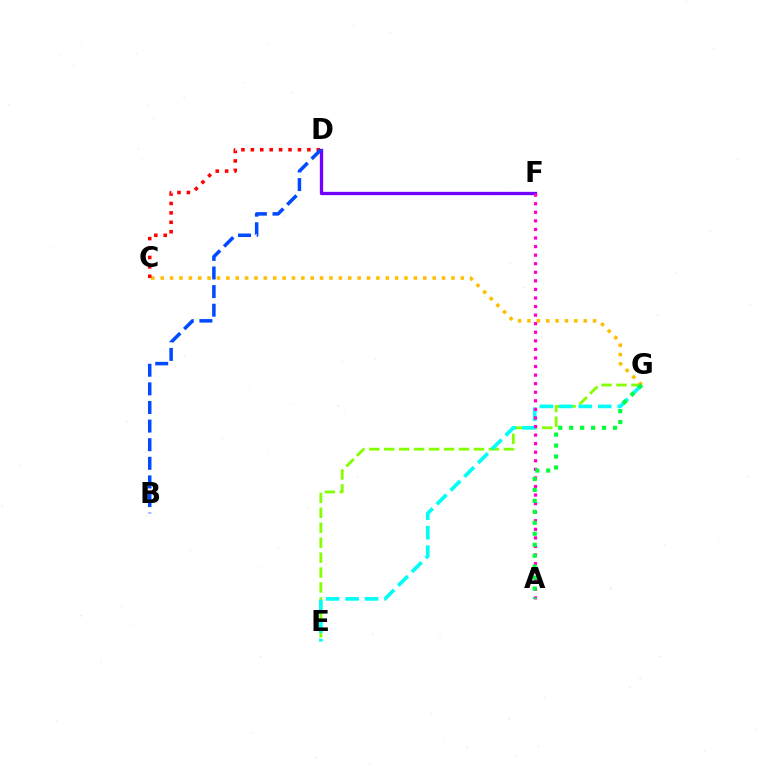{('E', 'G'): [{'color': '#84ff00', 'line_style': 'dashed', 'thickness': 2.03}, {'color': '#00fff6', 'line_style': 'dashed', 'thickness': 2.65}], ('C', 'G'): [{'color': '#ffbd00', 'line_style': 'dotted', 'thickness': 2.55}], ('D', 'F'): [{'color': '#7200ff', 'line_style': 'solid', 'thickness': 2.39}], ('C', 'D'): [{'color': '#ff0000', 'line_style': 'dotted', 'thickness': 2.56}], ('A', 'F'): [{'color': '#ff00cf', 'line_style': 'dotted', 'thickness': 2.33}], ('A', 'G'): [{'color': '#00ff39', 'line_style': 'dotted', 'thickness': 2.98}], ('B', 'D'): [{'color': '#004bff', 'line_style': 'dashed', 'thickness': 2.53}]}